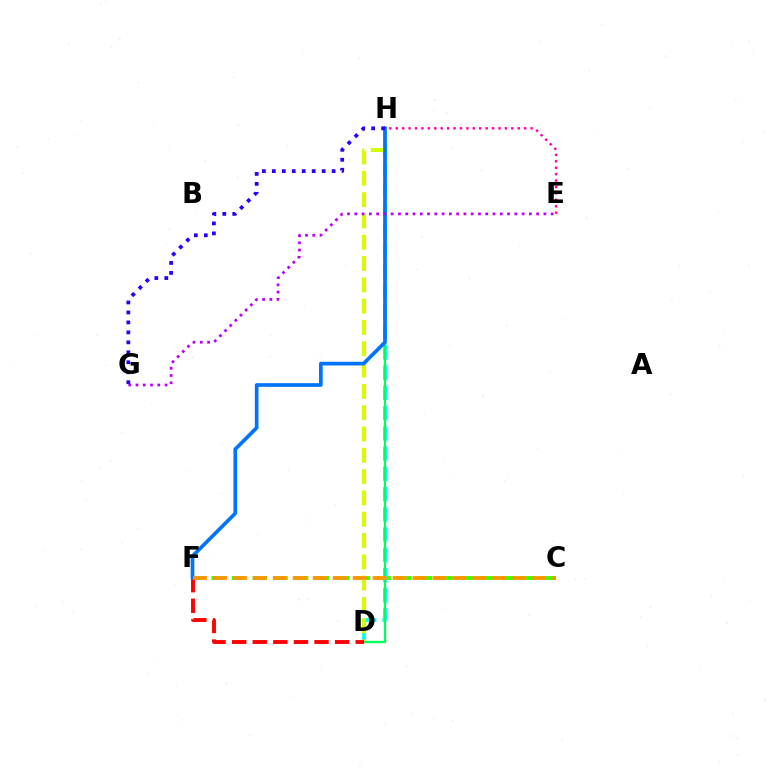{('C', 'F'): [{'color': '#3dff00', 'line_style': 'dashed', 'thickness': 2.8}, {'color': '#ff9400', 'line_style': 'dashed', 'thickness': 2.71}], ('D', 'H'): [{'color': '#00fff6', 'line_style': 'dashed', 'thickness': 2.75}, {'color': '#d1ff00', 'line_style': 'dashed', 'thickness': 2.89}, {'color': '#00ff5c', 'line_style': 'solid', 'thickness': 1.67}], ('D', 'F'): [{'color': '#ff0000', 'line_style': 'dashed', 'thickness': 2.8}], ('F', 'H'): [{'color': '#0074ff', 'line_style': 'solid', 'thickness': 2.65}], ('E', 'G'): [{'color': '#b900ff', 'line_style': 'dotted', 'thickness': 1.98}], ('E', 'H'): [{'color': '#ff00ac', 'line_style': 'dotted', 'thickness': 1.74}], ('G', 'H'): [{'color': '#2500ff', 'line_style': 'dotted', 'thickness': 2.71}]}